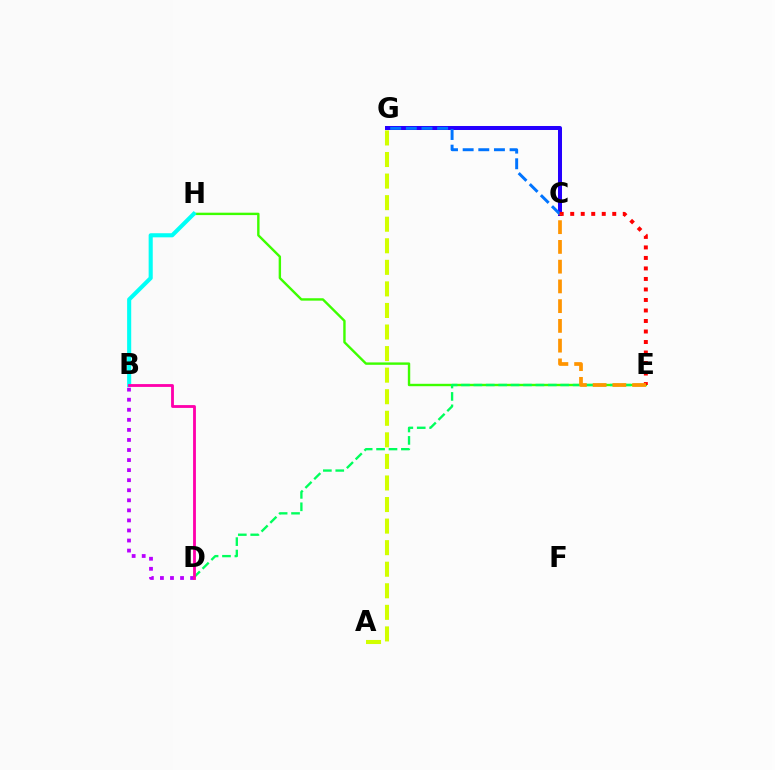{('B', 'D'): [{'color': '#b900ff', 'line_style': 'dotted', 'thickness': 2.73}, {'color': '#ff00ac', 'line_style': 'solid', 'thickness': 2.04}], ('E', 'H'): [{'color': '#3dff00', 'line_style': 'solid', 'thickness': 1.73}], ('B', 'H'): [{'color': '#00fff6', 'line_style': 'solid', 'thickness': 2.95}], ('D', 'E'): [{'color': '#00ff5c', 'line_style': 'dashed', 'thickness': 1.69}], ('C', 'G'): [{'color': '#2500ff', 'line_style': 'solid', 'thickness': 2.89}, {'color': '#0074ff', 'line_style': 'dashed', 'thickness': 2.13}], ('A', 'G'): [{'color': '#d1ff00', 'line_style': 'dashed', 'thickness': 2.93}], ('C', 'E'): [{'color': '#ff0000', 'line_style': 'dotted', 'thickness': 2.86}, {'color': '#ff9400', 'line_style': 'dashed', 'thickness': 2.68}]}